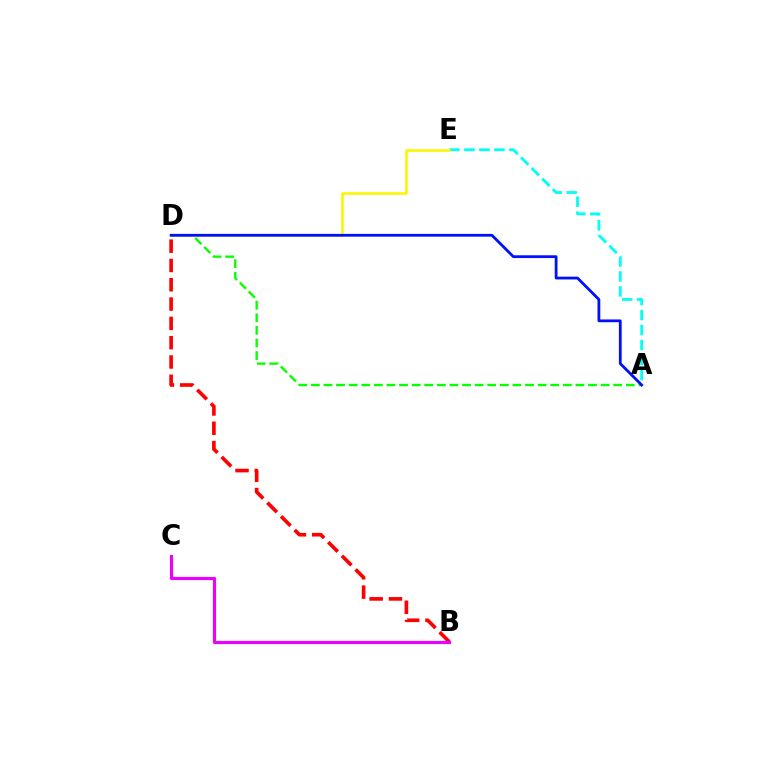{('A', 'D'): [{'color': '#08ff00', 'line_style': 'dashed', 'thickness': 1.71}, {'color': '#0010ff', 'line_style': 'solid', 'thickness': 2.01}], ('B', 'D'): [{'color': '#ff0000', 'line_style': 'dashed', 'thickness': 2.62}], ('A', 'E'): [{'color': '#00fff6', 'line_style': 'dashed', 'thickness': 2.04}], ('D', 'E'): [{'color': '#fcf500', 'line_style': 'solid', 'thickness': 1.83}], ('B', 'C'): [{'color': '#ee00ff', 'line_style': 'solid', 'thickness': 2.26}]}